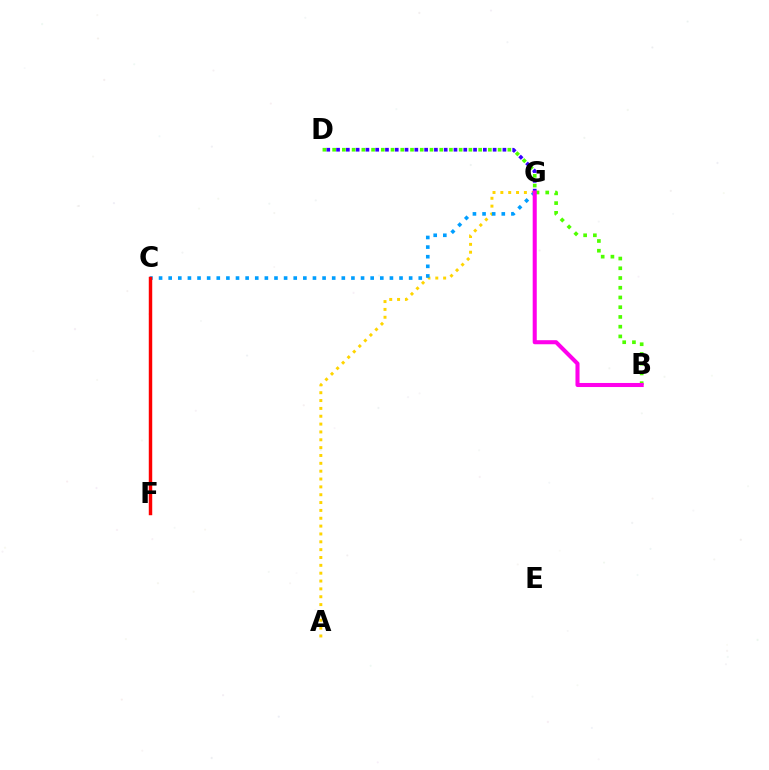{('A', 'G'): [{'color': '#ffd500', 'line_style': 'dotted', 'thickness': 2.13}], ('D', 'G'): [{'color': '#3700ff', 'line_style': 'dotted', 'thickness': 2.66}], ('C', 'F'): [{'color': '#00ff86', 'line_style': 'dashed', 'thickness': 2.11}, {'color': '#ff0000', 'line_style': 'solid', 'thickness': 2.48}], ('C', 'G'): [{'color': '#009eff', 'line_style': 'dotted', 'thickness': 2.61}], ('B', 'D'): [{'color': '#4fff00', 'line_style': 'dotted', 'thickness': 2.64}], ('B', 'G'): [{'color': '#ff00ed', 'line_style': 'solid', 'thickness': 2.93}]}